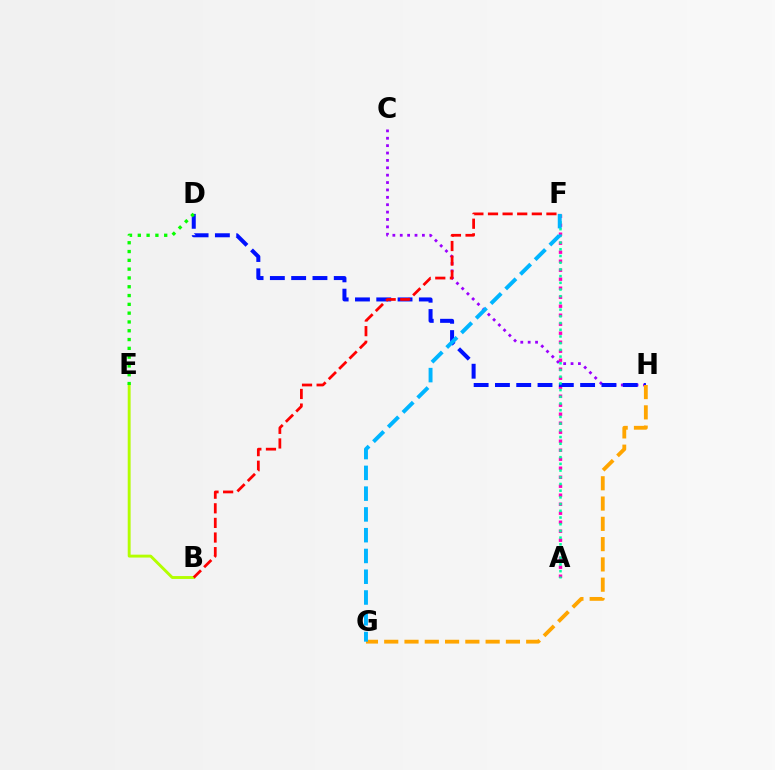{('A', 'F'): [{'color': '#ff00bd', 'line_style': 'dotted', 'thickness': 2.45}, {'color': '#00ff9d', 'line_style': 'dotted', 'thickness': 1.82}], ('C', 'H'): [{'color': '#9b00ff', 'line_style': 'dotted', 'thickness': 2.01}], ('D', 'H'): [{'color': '#0010ff', 'line_style': 'dashed', 'thickness': 2.89}], ('B', 'E'): [{'color': '#b3ff00', 'line_style': 'solid', 'thickness': 2.09}], ('B', 'F'): [{'color': '#ff0000', 'line_style': 'dashed', 'thickness': 1.98}], ('D', 'E'): [{'color': '#08ff00', 'line_style': 'dotted', 'thickness': 2.39}], ('G', 'H'): [{'color': '#ffa500', 'line_style': 'dashed', 'thickness': 2.76}], ('F', 'G'): [{'color': '#00b5ff', 'line_style': 'dashed', 'thickness': 2.82}]}